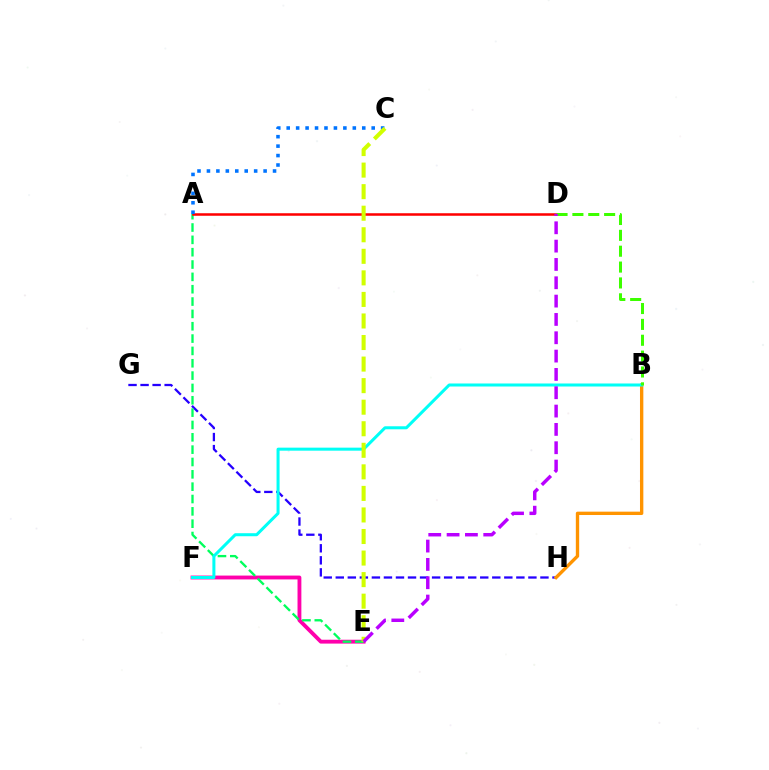{('G', 'H'): [{'color': '#2500ff', 'line_style': 'dashed', 'thickness': 1.64}], ('E', 'F'): [{'color': '#ff00ac', 'line_style': 'solid', 'thickness': 2.77}], ('A', 'E'): [{'color': '#00ff5c', 'line_style': 'dashed', 'thickness': 1.68}], ('A', 'D'): [{'color': '#ff0000', 'line_style': 'solid', 'thickness': 1.82}], ('B', 'H'): [{'color': '#ff9400', 'line_style': 'solid', 'thickness': 2.42}], ('B', 'F'): [{'color': '#00fff6', 'line_style': 'solid', 'thickness': 2.18}], ('B', 'D'): [{'color': '#3dff00', 'line_style': 'dashed', 'thickness': 2.15}], ('A', 'C'): [{'color': '#0074ff', 'line_style': 'dotted', 'thickness': 2.57}], ('C', 'E'): [{'color': '#d1ff00', 'line_style': 'dashed', 'thickness': 2.93}], ('D', 'E'): [{'color': '#b900ff', 'line_style': 'dashed', 'thickness': 2.49}]}